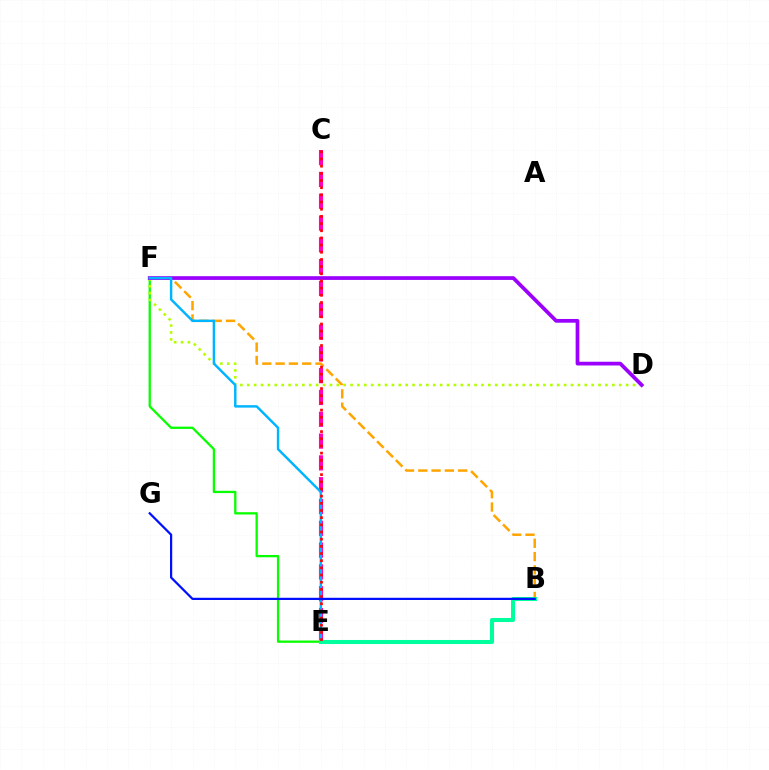{('B', 'F'): [{'color': '#ffa500', 'line_style': 'dashed', 'thickness': 1.81}], ('E', 'F'): [{'color': '#08ff00', 'line_style': 'solid', 'thickness': 1.65}, {'color': '#00b5ff', 'line_style': 'solid', 'thickness': 1.76}], ('C', 'E'): [{'color': '#ff00bd', 'line_style': 'dashed', 'thickness': 2.96}, {'color': '#ff0000', 'line_style': 'dotted', 'thickness': 1.95}], ('D', 'F'): [{'color': '#b3ff00', 'line_style': 'dotted', 'thickness': 1.87}, {'color': '#9b00ff', 'line_style': 'solid', 'thickness': 2.68}], ('B', 'E'): [{'color': '#00ff9d', 'line_style': 'solid', 'thickness': 2.91}], ('B', 'G'): [{'color': '#0010ff', 'line_style': 'solid', 'thickness': 1.6}]}